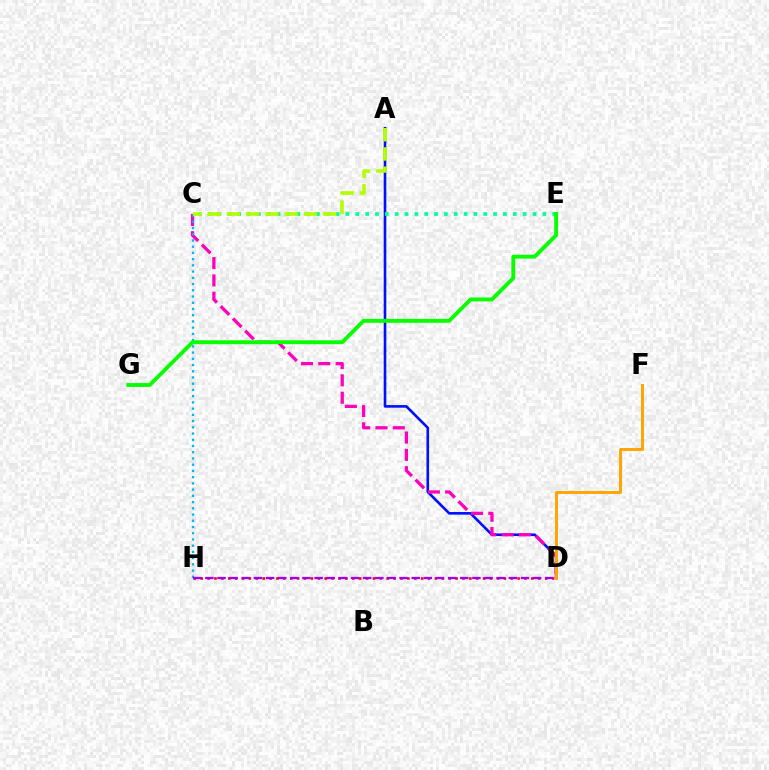{('A', 'D'): [{'color': '#0010ff', 'line_style': 'solid', 'thickness': 1.89}], ('C', 'E'): [{'color': '#00ff9d', 'line_style': 'dotted', 'thickness': 2.67}], ('D', 'H'): [{'color': '#ff0000', 'line_style': 'dotted', 'thickness': 1.87}, {'color': '#9b00ff', 'line_style': 'dashed', 'thickness': 1.65}], ('C', 'D'): [{'color': '#ff00bd', 'line_style': 'dashed', 'thickness': 2.36}], ('C', 'H'): [{'color': '#00b5ff', 'line_style': 'dotted', 'thickness': 1.69}], ('E', 'G'): [{'color': '#08ff00', 'line_style': 'solid', 'thickness': 2.8}], ('D', 'F'): [{'color': '#ffa500', 'line_style': 'solid', 'thickness': 2.13}], ('A', 'C'): [{'color': '#b3ff00', 'line_style': 'dashed', 'thickness': 2.61}]}